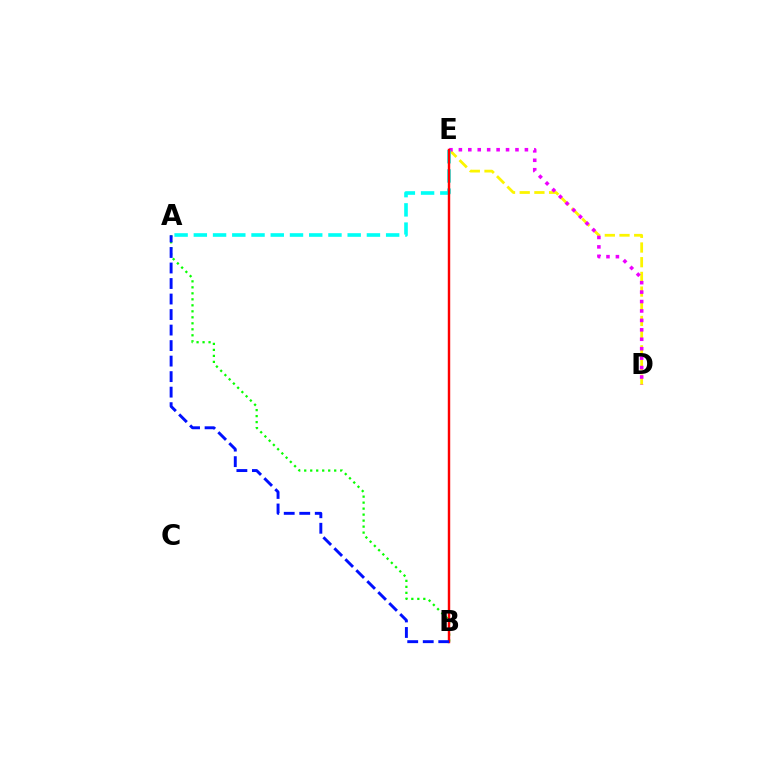{('D', 'E'): [{'color': '#fcf500', 'line_style': 'dashed', 'thickness': 2.0}, {'color': '#ee00ff', 'line_style': 'dotted', 'thickness': 2.56}], ('A', 'B'): [{'color': '#08ff00', 'line_style': 'dotted', 'thickness': 1.63}, {'color': '#0010ff', 'line_style': 'dashed', 'thickness': 2.11}], ('A', 'E'): [{'color': '#00fff6', 'line_style': 'dashed', 'thickness': 2.61}], ('B', 'E'): [{'color': '#ff0000', 'line_style': 'solid', 'thickness': 1.76}]}